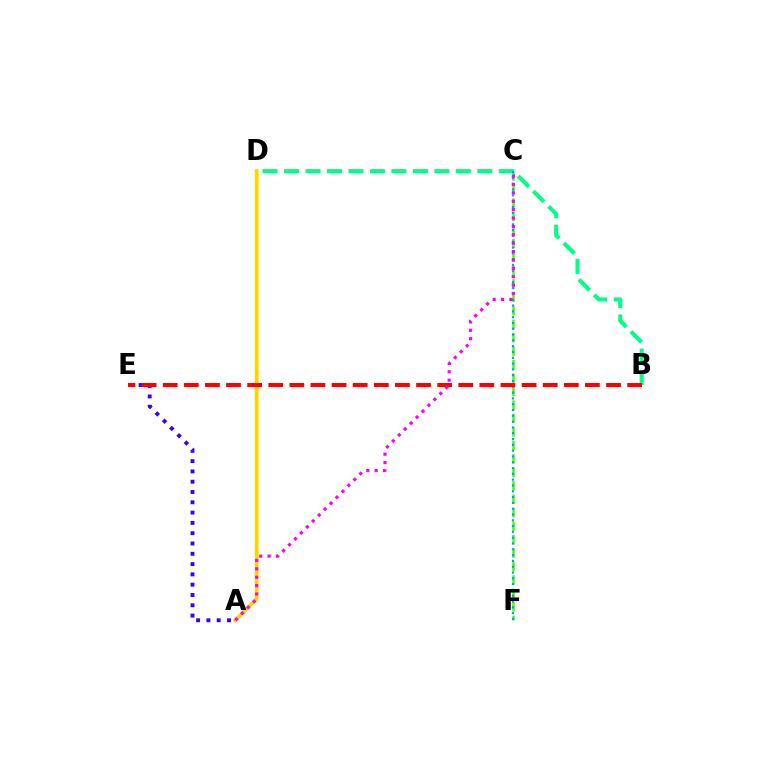{('B', 'D'): [{'color': '#00ff86', 'line_style': 'dashed', 'thickness': 2.92}], ('C', 'F'): [{'color': '#4fff00', 'line_style': 'dashed', 'thickness': 1.83}, {'color': '#009eff', 'line_style': 'dotted', 'thickness': 1.58}], ('A', 'D'): [{'color': '#ffd500', 'line_style': 'solid', 'thickness': 2.73}], ('A', 'E'): [{'color': '#3700ff', 'line_style': 'dotted', 'thickness': 2.8}], ('B', 'E'): [{'color': '#ff0000', 'line_style': 'dashed', 'thickness': 2.87}], ('A', 'C'): [{'color': '#ff00ed', 'line_style': 'dotted', 'thickness': 2.28}]}